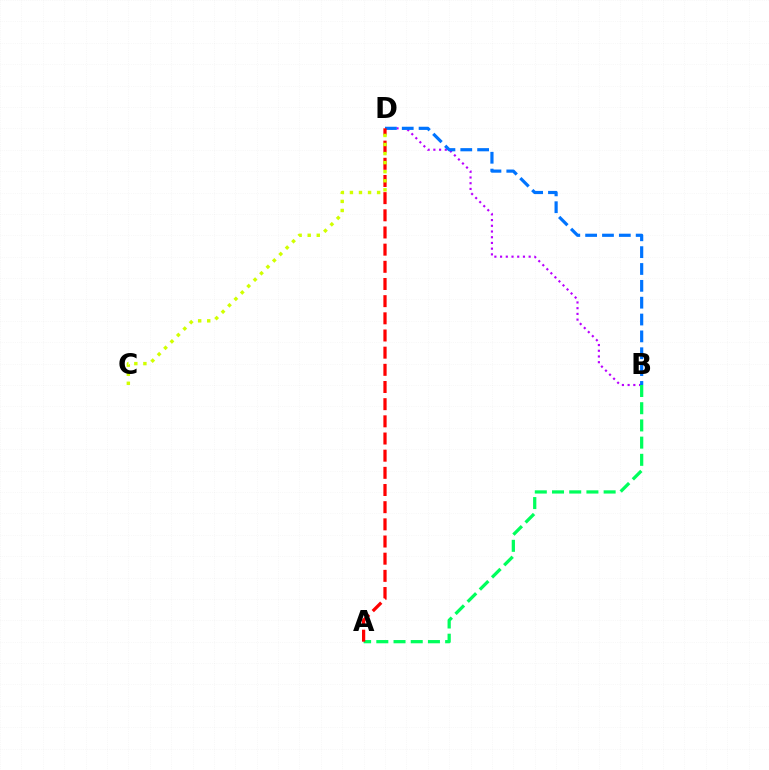{('B', 'D'): [{'color': '#b900ff', 'line_style': 'dotted', 'thickness': 1.55}, {'color': '#0074ff', 'line_style': 'dashed', 'thickness': 2.29}], ('A', 'B'): [{'color': '#00ff5c', 'line_style': 'dashed', 'thickness': 2.34}], ('A', 'D'): [{'color': '#ff0000', 'line_style': 'dashed', 'thickness': 2.33}], ('C', 'D'): [{'color': '#d1ff00', 'line_style': 'dotted', 'thickness': 2.46}]}